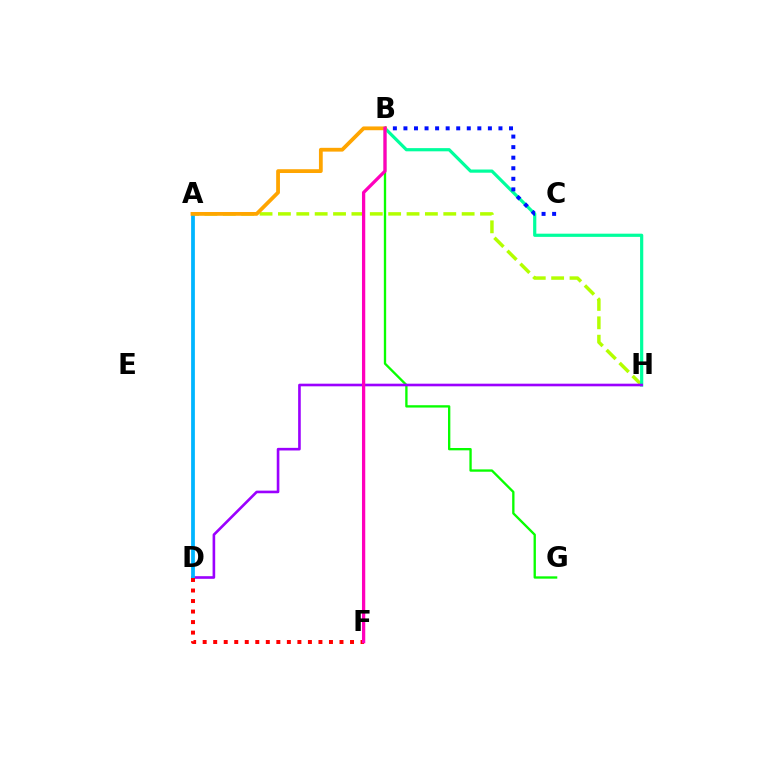{('A', 'H'): [{'color': '#b3ff00', 'line_style': 'dashed', 'thickness': 2.5}], ('B', 'G'): [{'color': '#08ff00', 'line_style': 'solid', 'thickness': 1.68}], ('B', 'H'): [{'color': '#00ff9d', 'line_style': 'solid', 'thickness': 2.3}], ('B', 'C'): [{'color': '#0010ff', 'line_style': 'dotted', 'thickness': 2.87}], ('D', 'H'): [{'color': '#9b00ff', 'line_style': 'solid', 'thickness': 1.89}], ('A', 'D'): [{'color': '#00b5ff', 'line_style': 'solid', 'thickness': 2.71}], ('D', 'F'): [{'color': '#ff0000', 'line_style': 'dotted', 'thickness': 2.86}], ('A', 'B'): [{'color': '#ffa500', 'line_style': 'solid', 'thickness': 2.73}], ('B', 'F'): [{'color': '#ff00bd', 'line_style': 'solid', 'thickness': 2.36}]}